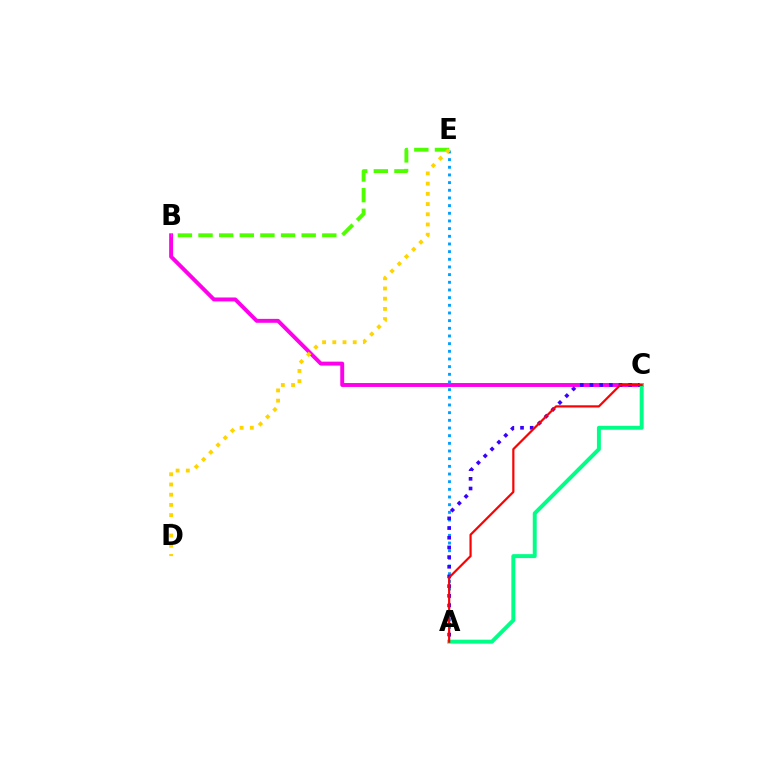{('B', 'C'): [{'color': '#ff00ed', 'line_style': 'solid', 'thickness': 2.82}], ('A', 'E'): [{'color': '#009eff', 'line_style': 'dotted', 'thickness': 2.08}], ('B', 'E'): [{'color': '#4fff00', 'line_style': 'dashed', 'thickness': 2.8}], ('A', 'C'): [{'color': '#3700ff', 'line_style': 'dotted', 'thickness': 2.63}, {'color': '#00ff86', 'line_style': 'solid', 'thickness': 2.84}, {'color': '#ff0000', 'line_style': 'solid', 'thickness': 1.58}], ('D', 'E'): [{'color': '#ffd500', 'line_style': 'dotted', 'thickness': 2.77}]}